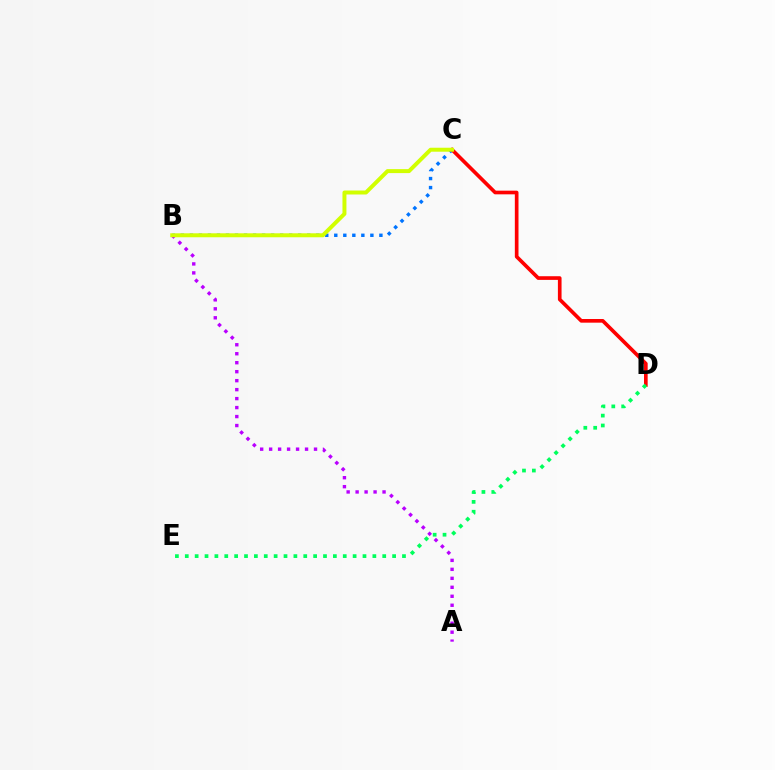{('B', 'C'): [{'color': '#0074ff', 'line_style': 'dotted', 'thickness': 2.45}, {'color': '#d1ff00', 'line_style': 'solid', 'thickness': 2.86}], ('A', 'B'): [{'color': '#b900ff', 'line_style': 'dotted', 'thickness': 2.44}], ('C', 'D'): [{'color': '#ff0000', 'line_style': 'solid', 'thickness': 2.64}], ('D', 'E'): [{'color': '#00ff5c', 'line_style': 'dotted', 'thickness': 2.68}]}